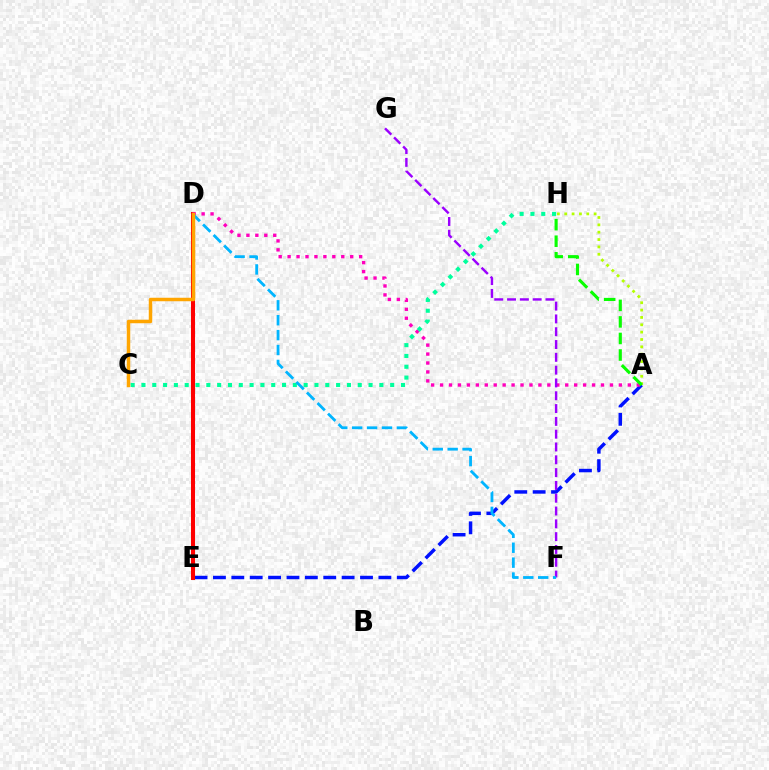{('A', 'E'): [{'color': '#0010ff', 'line_style': 'dashed', 'thickness': 2.5}], ('A', 'H'): [{'color': '#b3ff00', 'line_style': 'dotted', 'thickness': 2.0}, {'color': '#08ff00', 'line_style': 'dashed', 'thickness': 2.25}], ('D', 'E'): [{'color': '#ff0000', 'line_style': 'solid', 'thickness': 2.91}], ('A', 'D'): [{'color': '#ff00bd', 'line_style': 'dotted', 'thickness': 2.43}], ('F', 'G'): [{'color': '#9b00ff', 'line_style': 'dashed', 'thickness': 1.74}], ('C', 'H'): [{'color': '#00ff9d', 'line_style': 'dotted', 'thickness': 2.94}], ('D', 'F'): [{'color': '#00b5ff', 'line_style': 'dashed', 'thickness': 2.03}], ('C', 'D'): [{'color': '#ffa500', 'line_style': 'solid', 'thickness': 2.5}]}